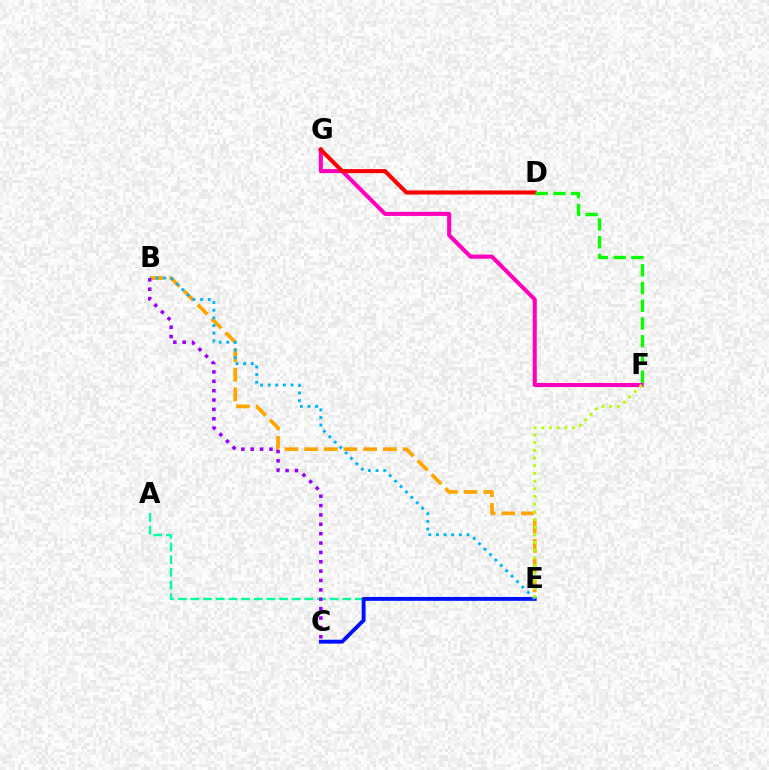{('A', 'E'): [{'color': '#00ff9d', 'line_style': 'dashed', 'thickness': 1.72}], ('C', 'E'): [{'color': '#0010ff', 'line_style': 'solid', 'thickness': 2.79}], ('F', 'G'): [{'color': '#ff00bd', 'line_style': 'solid', 'thickness': 2.93}], ('B', 'E'): [{'color': '#ffa500', 'line_style': 'dashed', 'thickness': 2.67}, {'color': '#00b5ff', 'line_style': 'dotted', 'thickness': 2.08}], ('D', 'G'): [{'color': '#ff0000', 'line_style': 'solid', 'thickness': 2.93}], ('B', 'C'): [{'color': '#9b00ff', 'line_style': 'dotted', 'thickness': 2.55}], ('D', 'F'): [{'color': '#08ff00', 'line_style': 'dashed', 'thickness': 2.41}], ('E', 'F'): [{'color': '#b3ff00', 'line_style': 'dotted', 'thickness': 2.09}]}